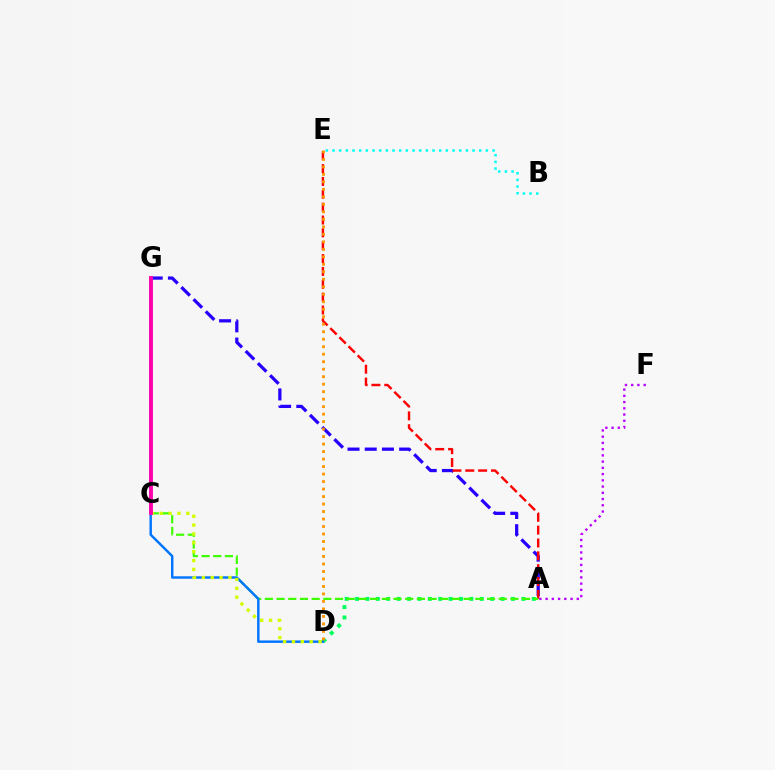{('A', 'G'): [{'color': '#2500ff', 'line_style': 'dashed', 'thickness': 2.34}], ('A', 'D'): [{'color': '#00ff5c', 'line_style': 'dotted', 'thickness': 2.82}], ('A', 'E'): [{'color': '#ff0000', 'line_style': 'dashed', 'thickness': 1.75}], ('A', 'C'): [{'color': '#3dff00', 'line_style': 'dashed', 'thickness': 1.59}], ('D', 'G'): [{'color': '#0074ff', 'line_style': 'solid', 'thickness': 1.76}], ('A', 'F'): [{'color': '#b900ff', 'line_style': 'dotted', 'thickness': 1.69}], ('C', 'D'): [{'color': '#d1ff00', 'line_style': 'dotted', 'thickness': 2.41}], ('C', 'G'): [{'color': '#ff00ac', 'line_style': 'solid', 'thickness': 2.78}], ('B', 'E'): [{'color': '#00fff6', 'line_style': 'dotted', 'thickness': 1.81}], ('D', 'E'): [{'color': '#ff9400', 'line_style': 'dotted', 'thickness': 2.04}]}